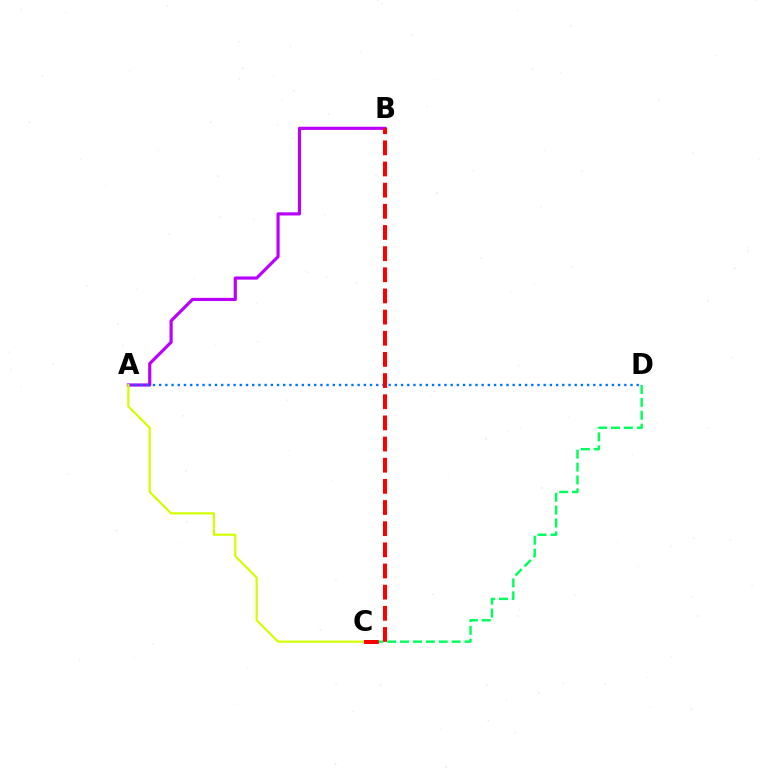{('A', 'B'): [{'color': '#b900ff', 'line_style': 'solid', 'thickness': 2.27}], ('A', 'D'): [{'color': '#0074ff', 'line_style': 'dotted', 'thickness': 1.69}], ('A', 'C'): [{'color': '#d1ff00', 'line_style': 'solid', 'thickness': 1.57}], ('C', 'D'): [{'color': '#00ff5c', 'line_style': 'dashed', 'thickness': 1.75}], ('B', 'C'): [{'color': '#ff0000', 'line_style': 'dashed', 'thickness': 2.87}]}